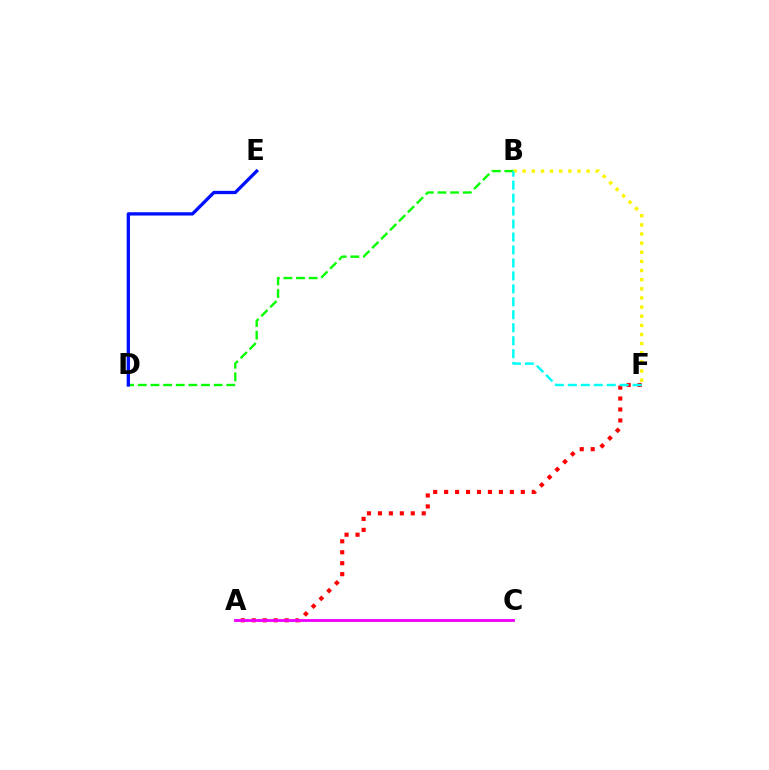{('B', 'F'): [{'color': '#fcf500', 'line_style': 'dotted', 'thickness': 2.48}, {'color': '#00fff6', 'line_style': 'dashed', 'thickness': 1.76}], ('B', 'D'): [{'color': '#08ff00', 'line_style': 'dashed', 'thickness': 1.72}], ('A', 'F'): [{'color': '#ff0000', 'line_style': 'dotted', 'thickness': 2.98}], ('D', 'E'): [{'color': '#0010ff', 'line_style': 'solid', 'thickness': 2.38}], ('A', 'C'): [{'color': '#ee00ff', 'line_style': 'solid', 'thickness': 2.04}]}